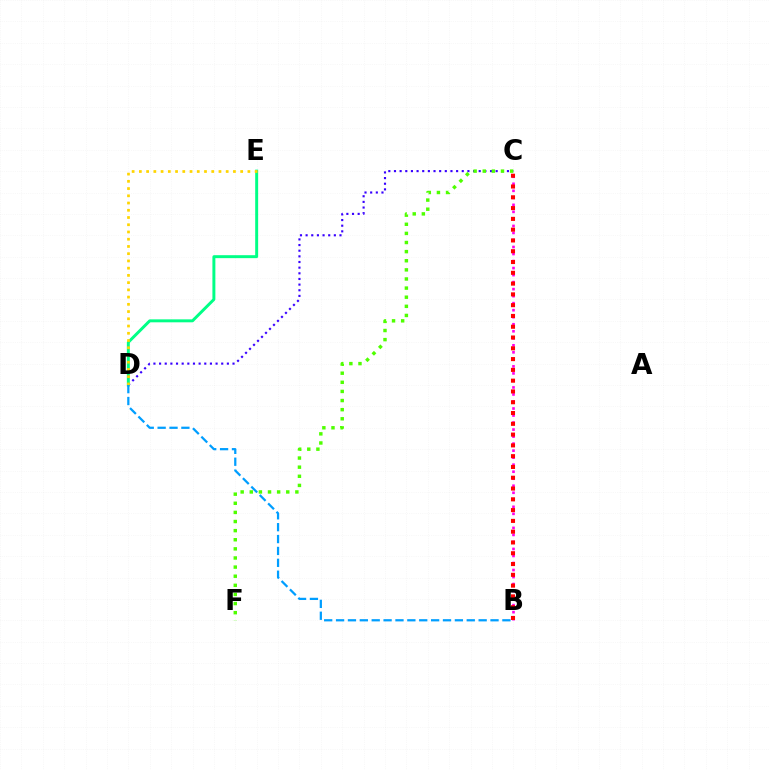{('B', 'C'): [{'color': '#ff00ed', 'line_style': 'dotted', 'thickness': 1.91}, {'color': '#ff0000', 'line_style': 'dotted', 'thickness': 2.93}], ('C', 'D'): [{'color': '#3700ff', 'line_style': 'dotted', 'thickness': 1.53}], ('D', 'E'): [{'color': '#00ff86', 'line_style': 'solid', 'thickness': 2.13}, {'color': '#ffd500', 'line_style': 'dotted', 'thickness': 1.97}], ('C', 'F'): [{'color': '#4fff00', 'line_style': 'dotted', 'thickness': 2.48}], ('B', 'D'): [{'color': '#009eff', 'line_style': 'dashed', 'thickness': 1.61}]}